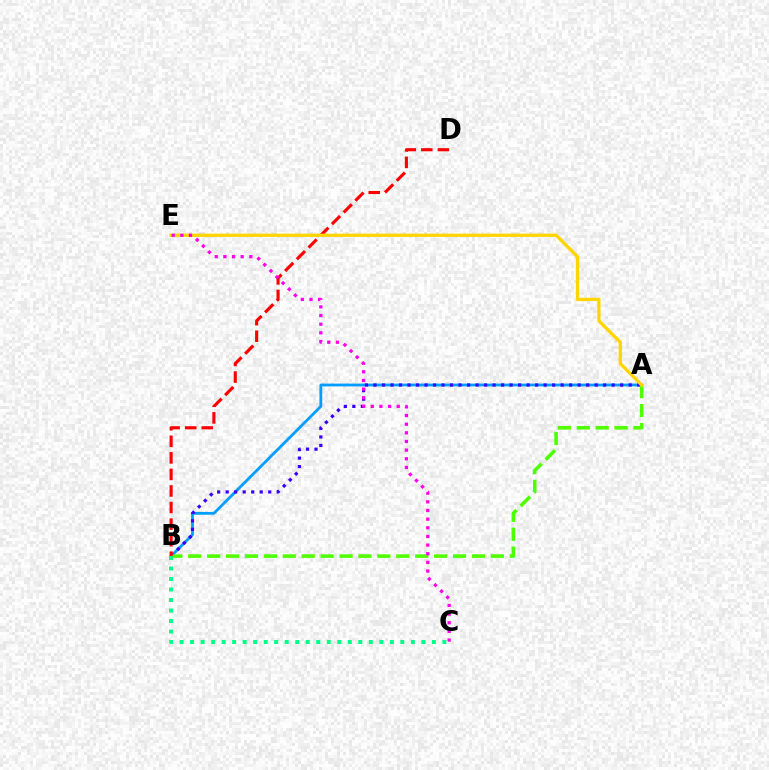{('A', 'B'): [{'color': '#009eff', 'line_style': 'solid', 'thickness': 2.01}, {'color': '#3700ff', 'line_style': 'dotted', 'thickness': 2.31}, {'color': '#4fff00', 'line_style': 'dashed', 'thickness': 2.57}], ('B', 'D'): [{'color': '#ff0000', 'line_style': 'dashed', 'thickness': 2.25}], ('B', 'C'): [{'color': '#00ff86', 'line_style': 'dotted', 'thickness': 2.86}], ('A', 'E'): [{'color': '#ffd500', 'line_style': 'solid', 'thickness': 2.37}], ('C', 'E'): [{'color': '#ff00ed', 'line_style': 'dotted', 'thickness': 2.35}]}